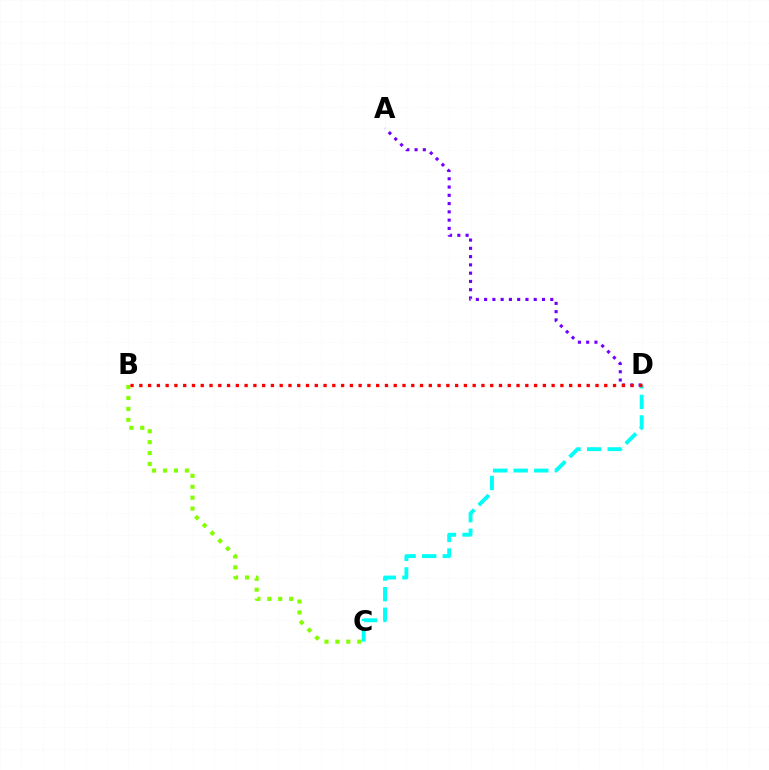{('B', 'C'): [{'color': '#84ff00', 'line_style': 'dotted', 'thickness': 2.97}], ('C', 'D'): [{'color': '#00fff6', 'line_style': 'dashed', 'thickness': 2.79}], ('A', 'D'): [{'color': '#7200ff', 'line_style': 'dotted', 'thickness': 2.25}], ('B', 'D'): [{'color': '#ff0000', 'line_style': 'dotted', 'thickness': 2.38}]}